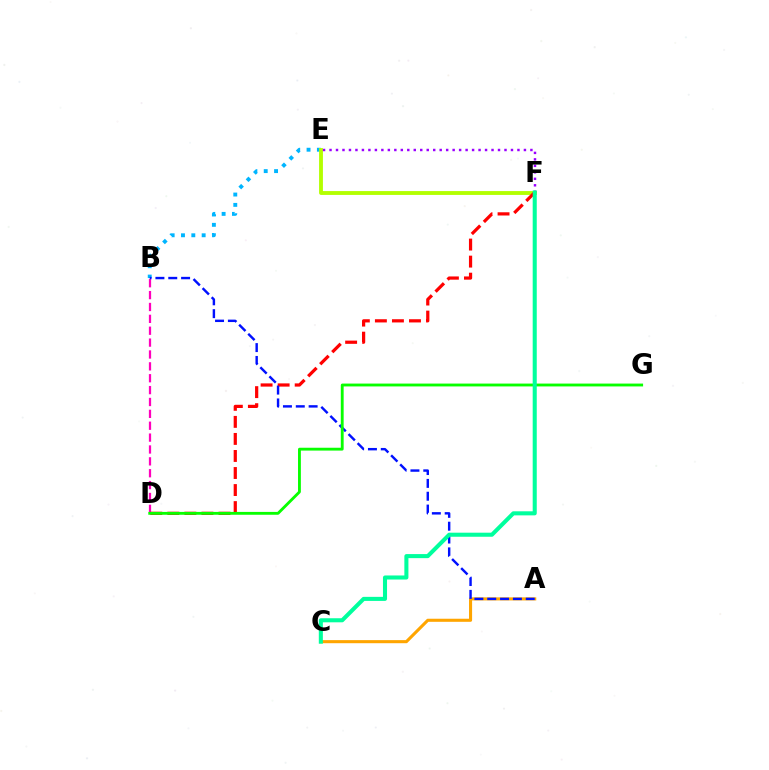{('B', 'D'): [{'color': '#ff00bd', 'line_style': 'dashed', 'thickness': 1.61}], ('B', 'E'): [{'color': '#00b5ff', 'line_style': 'dotted', 'thickness': 2.81}], ('E', 'F'): [{'color': '#b3ff00', 'line_style': 'solid', 'thickness': 2.77}, {'color': '#9b00ff', 'line_style': 'dotted', 'thickness': 1.76}], ('D', 'F'): [{'color': '#ff0000', 'line_style': 'dashed', 'thickness': 2.32}], ('A', 'C'): [{'color': '#ffa500', 'line_style': 'solid', 'thickness': 2.22}], ('A', 'B'): [{'color': '#0010ff', 'line_style': 'dashed', 'thickness': 1.74}], ('D', 'G'): [{'color': '#08ff00', 'line_style': 'solid', 'thickness': 2.05}], ('C', 'F'): [{'color': '#00ff9d', 'line_style': 'solid', 'thickness': 2.92}]}